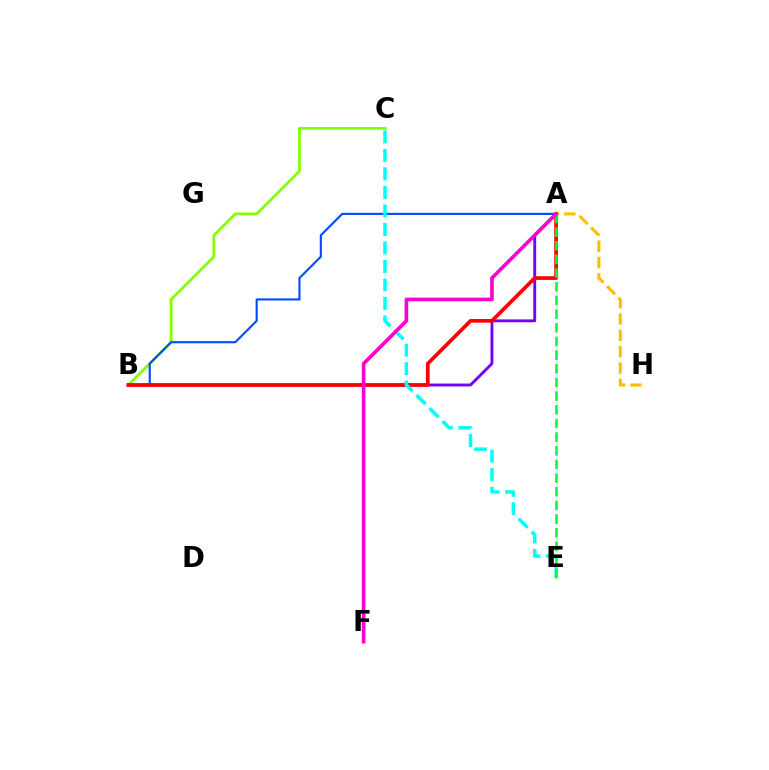{('B', 'C'): [{'color': '#84ff00', 'line_style': 'solid', 'thickness': 2.03}], ('A', 'B'): [{'color': '#7200ff', 'line_style': 'solid', 'thickness': 2.06}, {'color': '#004bff', 'line_style': 'solid', 'thickness': 1.53}, {'color': '#ff0000', 'line_style': 'solid', 'thickness': 2.66}], ('C', 'E'): [{'color': '#00fff6', 'line_style': 'dashed', 'thickness': 2.51}], ('A', 'E'): [{'color': '#00ff39', 'line_style': 'dashed', 'thickness': 1.86}], ('A', 'H'): [{'color': '#ffbd00', 'line_style': 'dashed', 'thickness': 2.22}], ('A', 'F'): [{'color': '#ff00cf', 'line_style': 'solid', 'thickness': 2.63}]}